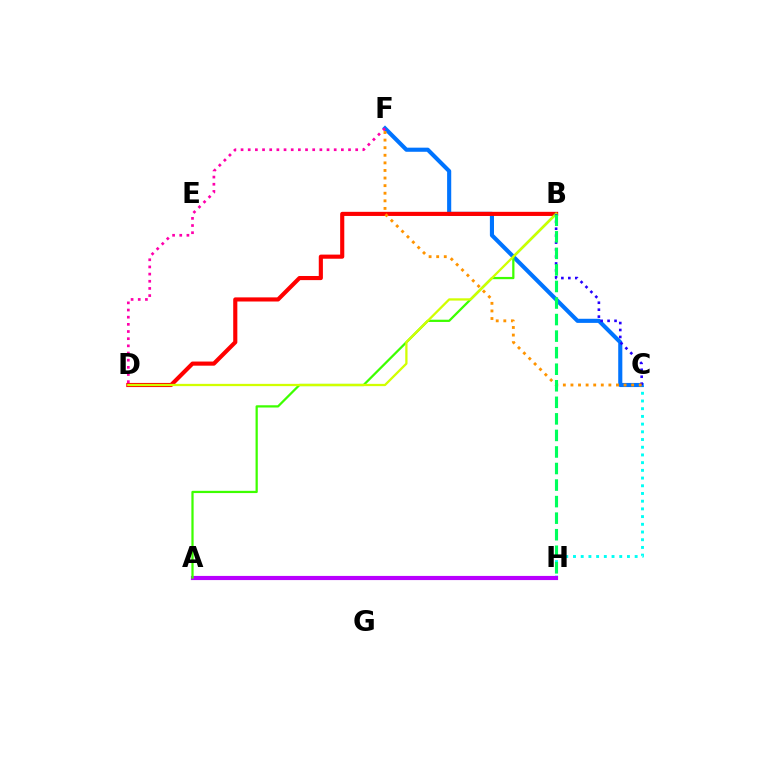{('C', 'H'): [{'color': '#00fff6', 'line_style': 'dotted', 'thickness': 2.09}], ('C', 'F'): [{'color': '#0074ff', 'line_style': 'solid', 'thickness': 2.96}, {'color': '#ff9400', 'line_style': 'dotted', 'thickness': 2.06}], ('A', 'H'): [{'color': '#b900ff', 'line_style': 'solid', 'thickness': 2.99}], ('B', 'D'): [{'color': '#ff0000', 'line_style': 'solid', 'thickness': 2.97}, {'color': '#d1ff00', 'line_style': 'solid', 'thickness': 1.64}], ('A', 'B'): [{'color': '#3dff00', 'line_style': 'solid', 'thickness': 1.62}], ('D', 'F'): [{'color': '#ff00ac', 'line_style': 'dotted', 'thickness': 1.95}], ('B', 'C'): [{'color': '#2500ff', 'line_style': 'dotted', 'thickness': 1.89}], ('B', 'H'): [{'color': '#00ff5c', 'line_style': 'dashed', 'thickness': 2.25}]}